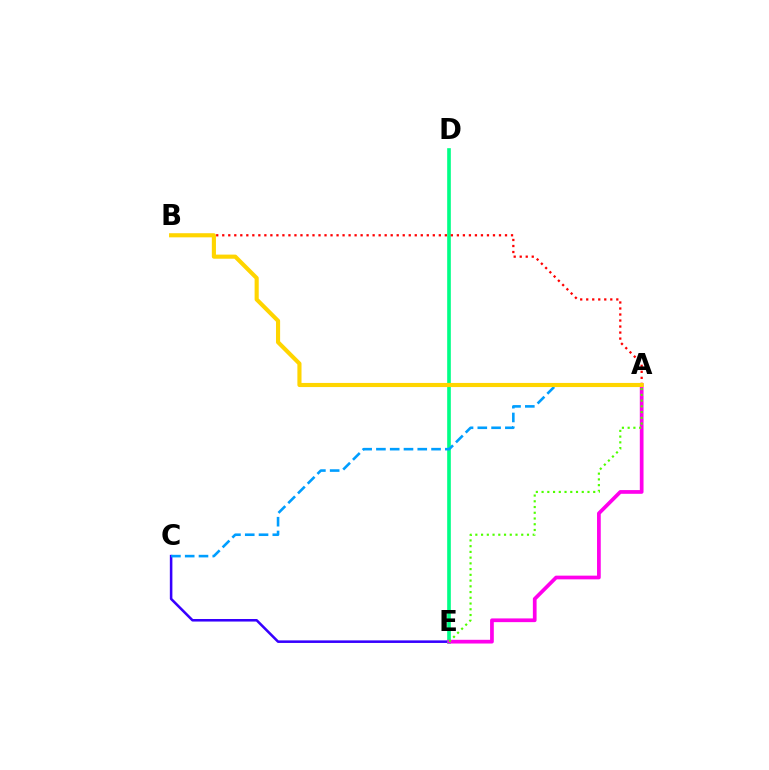{('C', 'E'): [{'color': '#3700ff', 'line_style': 'solid', 'thickness': 1.83}], ('D', 'E'): [{'color': '#00ff86', 'line_style': 'solid', 'thickness': 2.63}], ('A', 'E'): [{'color': '#ff00ed', 'line_style': 'solid', 'thickness': 2.68}, {'color': '#4fff00', 'line_style': 'dotted', 'thickness': 1.56}], ('A', 'C'): [{'color': '#009eff', 'line_style': 'dashed', 'thickness': 1.87}], ('A', 'B'): [{'color': '#ff0000', 'line_style': 'dotted', 'thickness': 1.63}, {'color': '#ffd500', 'line_style': 'solid', 'thickness': 2.97}]}